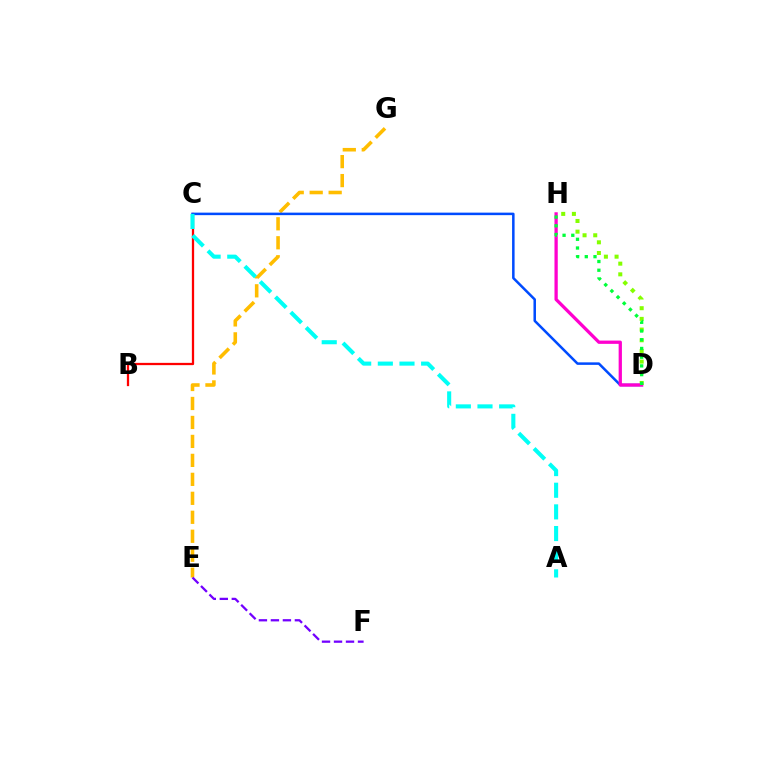{('E', 'G'): [{'color': '#ffbd00', 'line_style': 'dashed', 'thickness': 2.58}], ('B', 'C'): [{'color': '#ff0000', 'line_style': 'solid', 'thickness': 1.64}], ('C', 'D'): [{'color': '#004bff', 'line_style': 'solid', 'thickness': 1.81}], ('D', 'H'): [{'color': '#84ff00', 'line_style': 'dotted', 'thickness': 2.9}, {'color': '#ff00cf', 'line_style': 'solid', 'thickness': 2.36}, {'color': '#00ff39', 'line_style': 'dotted', 'thickness': 2.37}], ('A', 'C'): [{'color': '#00fff6', 'line_style': 'dashed', 'thickness': 2.94}], ('E', 'F'): [{'color': '#7200ff', 'line_style': 'dashed', 'thickness': 1.63}]}